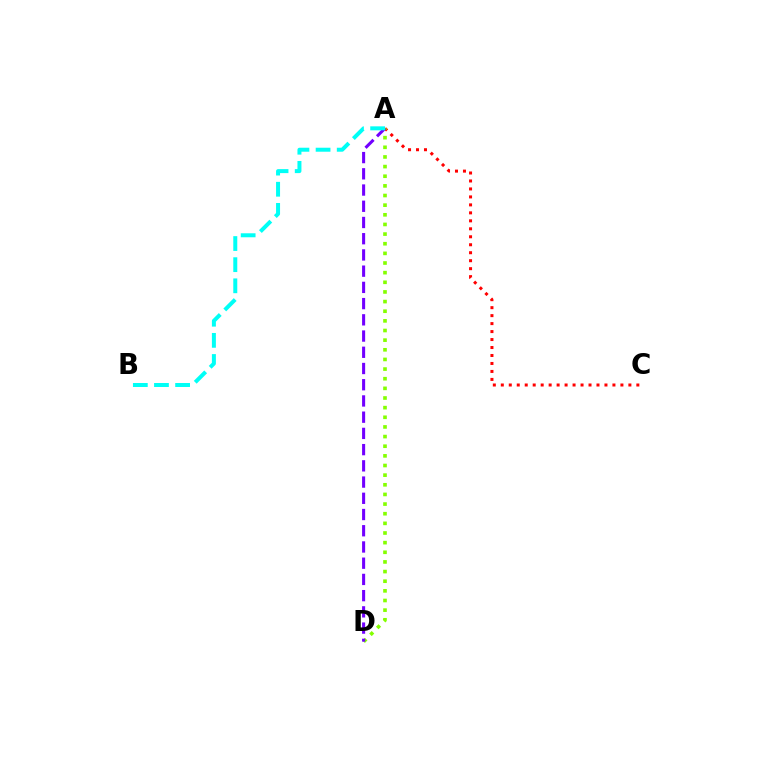{('A', 'C'): [{'color': '#ff0000', 'line_style': 'dotted', 'thickness': 2.17}], ('A', 'D'): [{'color': '#84ff00', 'line_style': 'dotted', 'thickness': 2.62}, {'color': '#7200ff', 'line_style': 'dashed', 'thickness': 2.2}], ('A', 'B'): [{'color': '#00fff6', 'line_style': 'dashed', 'thickness': 2.87}]}